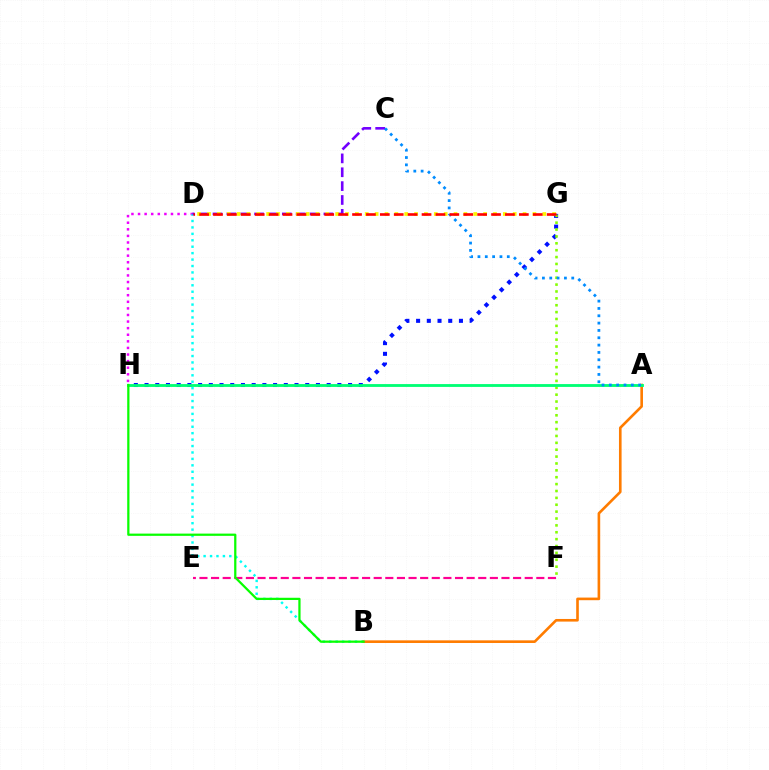{('D', 'H'): [{'color': '#ee00ff', 'line_style': 'dotted', 'thickness': 1.79}], ('G', 'H'): [{'color': '#0010ff', 'line_style': 'dotted', 'thickness': 2.91}], ('B', 'D'): [{'color': '#00fff6', 'line_style': 'dotted', 'thickness': 1.75}], ('C', 'D'): [{'color': '#7200ff', 'line_style': 'dashed', 'thickness': 1.88}], ('F', 'G'): [{'color': '#84ff00', 'line_style': 'dotted', 'thickness': 1.87}], ('A', 'B'): [{'color': '#ff7c00', 'line_style': 'solid', 'thickness': 1.89}], ('D', 'G'): [{'color': '#fcf500', 'line_style': 'dotted', 'thickness': 2.68}, {'color': '#ff0000', 'line_style': 'dashed', 'thickness': 1.89}], ('A', 'H'): [{'color': '#00ff74', 'line_style': 'solid', 'thickness': 2.04}], ('E', 'F'): [{'color': '#ff0094', 'line_style': 'dashed', 'thickness': 1.58}], ('B', 'H'): [{'color': '#08ff00', 'line_style': 'solid', 'thickness': 1.61}], ('A', 'C'): [{'color': '#008cff', 'line_style': 'dotted', 'thickness': 1.99}]}